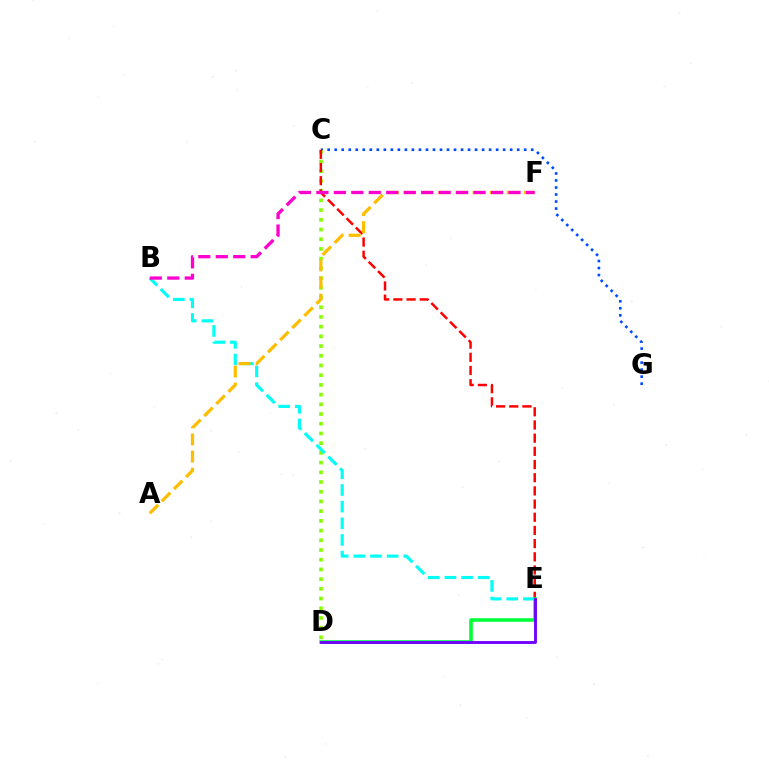{('C', 'G'): [{'color': '#004bff', 'line_style': 'dotted', 'thickness': 1.91}], ('C', 'D'): [{'color': '#84ff00', 'line_style': 'dotted', 'thickness': 2.64}], ('C', 'E'): [{'color': '#ff0000', 'line_style': 'dashed', 'thickness': 1.79}], ('B', 'E'): [{'color': '#00fff6', 'line_style': 'dashed', 'thickness': 2.26}], ('D', 'E'): [{'color': '#00ff39', 'line_style': 'solid', 'thickness': 2.59}, {'color': '#7200ff', 'line_style': 'solid', 'thickness': 2.07}], ('A', 'F'): [{'color': '#ffbd00', 'line_style': 'dashed', 'thickness': 2.33}], ('B', 'F'): [{'color': '#ff00cf', 'line_style': 'dashed', 'thickness': 2.37}]}